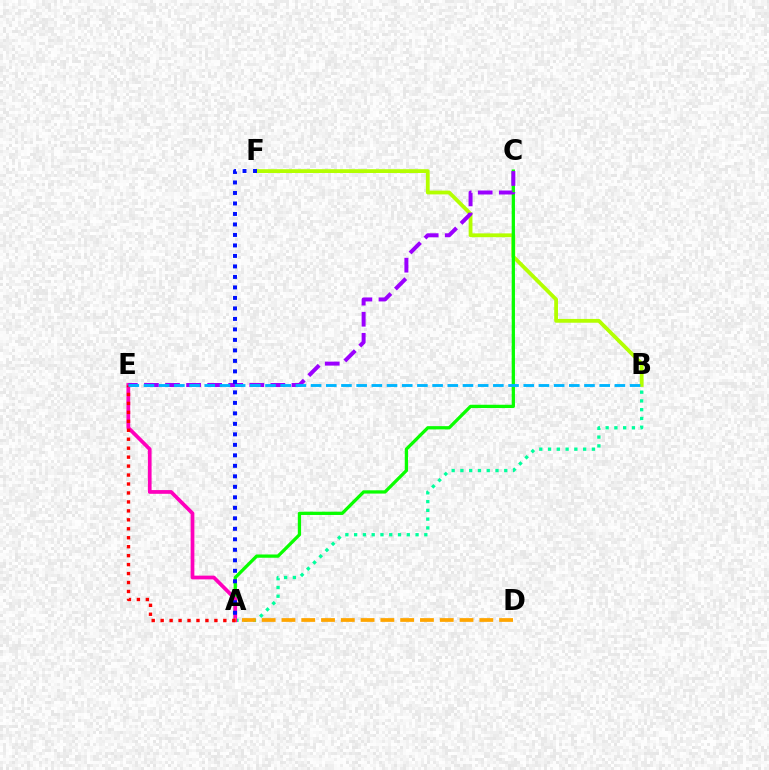{('B', 'F'): [{'color': '#b3ff00', 'line_style': 'solid', 'thickness': 2.74}], ('A', 'B'): [{'color': '#00ff9d', 'line_style': 'dotted', 'thickness': 2.38}], ('A', 'C'): [{'color': '#08ff00', 'line_style': 'solid', 'thickness': 2.35}], ('A', 'E'): [{'color': '#ff00bd', 'line_style': 'solid', 'thickness': 2.69}, {'color': '#ff0000', 'line_style': 'dotted', 'thickness': 2.43}], ('A', 'D'): [{'color': '#ffa500', 'line_style': 'dashed', 'thickness': 2.69}], ('C', 'E'): [{'color': '#9b00ff', 'line_style': 'dashed', 'thickness': 2.86}], ('B', 'E'): [{'color': '#00b5ff', 'line_style': 'dashed', 'thickness': 2.06}], ('A', 'F'): [{'color': '#0010ff', 'line_style': 'dotted', 'thickness': 2.85}]}